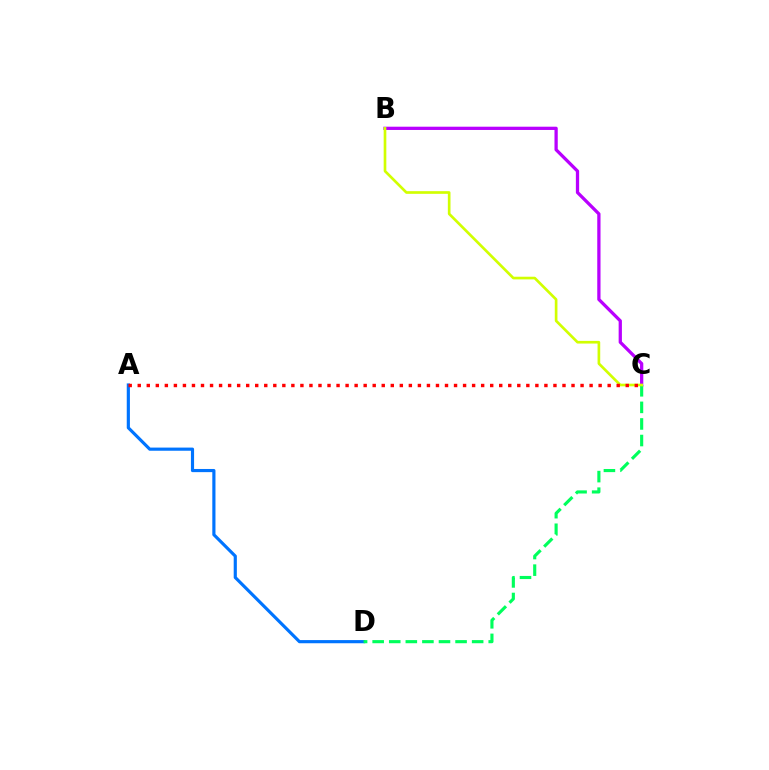{('A', 'D'): [{'color': '#0074ff', 'line_style': 'solid', 'thickness': 2.27}], ('B', 'C'): [{'color': '#b900ff', 'line_style': 'solid', 'thickness': 2.35}, {'color': '#d1ff00', 'line_style': 'solid', 'thickness': 1.92}], ('C', 'D'): [{'color': '#00ff5c', 'line_style': 'dashed', 'thickness': 2.25}], ('A', 'C'): [{'color': '#ff0000', 'line_style': 'dotted', 'thickness': 2.46}]}